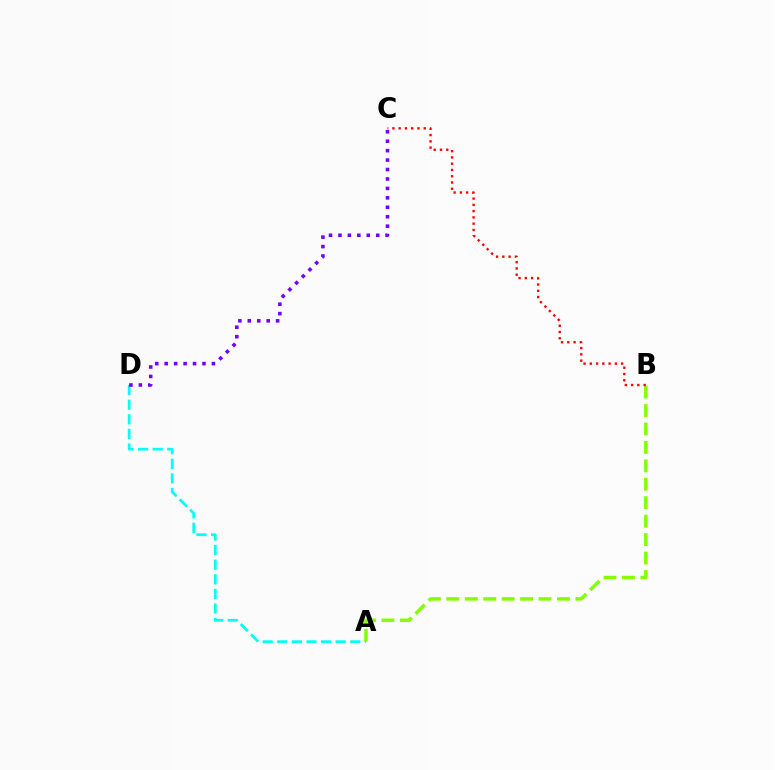{('A', 'B'): [{'color': '#84ff00', 'line_style': 'dashed', 'thickness': 2.5}], ('B', 'C'): [{'color': '#ff0000', 'line_style': 'dotted', 'thickness': 1.7}], ('A', 'D'): [{'color': '#00fff6', 'line_style': 'dashed', 'thickness': 1.98}], ('C', 'D'): [{'color': '#7200ff', 'line_style': 'dotted', 'thickness': 2.57}]}